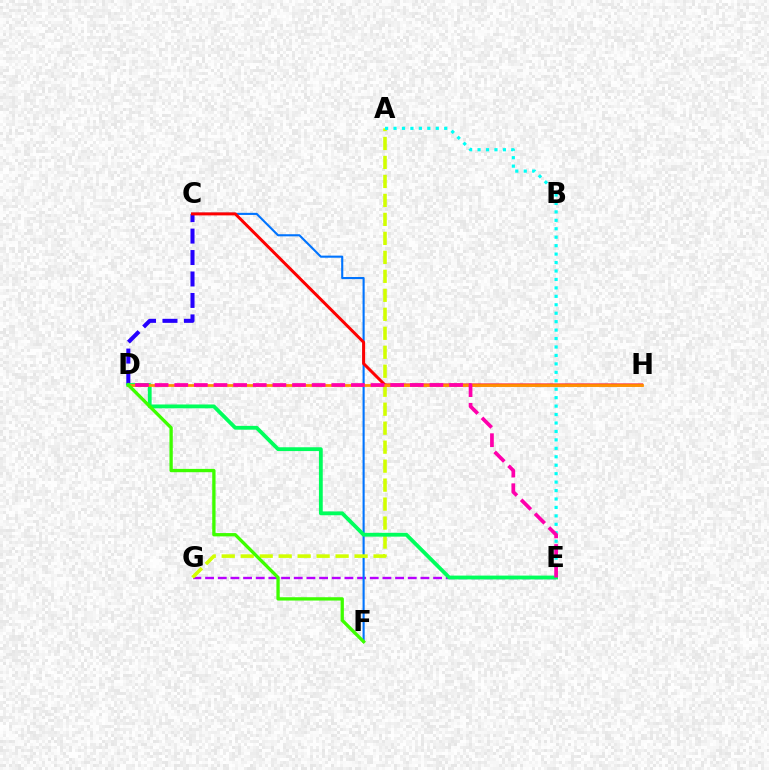{('E', 'G'): [{'color': '#b900ff', 'line_style': 'dashed', 'thickness': 1.72}], ('C', 'F'): [{'color': '#0074ff', 'line_style': 'solid', 'thickness': 1.52}], ('A', 'G'): [{'color': '#d1ff00', 'line_style': 'dashed', 'thickness': 2.58}], ('C', 'D'): [{'color': '#2500ff', 'line_style': 'dashed', 'thickness': 2.91}], ('C', 'H'): [{'color': '#ff0000', 'line_style': 'solid', 'thickness': 2.16}], ('D', 'E'): [{'color': '#00ff5c', 'line_style': 'solid', 'thickness': 2.75}, {'color': '#ff00ac', 'line_style': 'dashed', 'thickness': 2.67}], ('D', 'H'): [{'color': '#ff9400', 'line_style': 'solid', 'thickness': 1.99}], ('A', 'E'): [{'color': '#00fff6', 'line_style': 'dotted', 'thickness': 2.29}], ('D', 'F'): [{'color': '#3dff00', 'line_style': 'solid', 'thickness': 2.39}]}